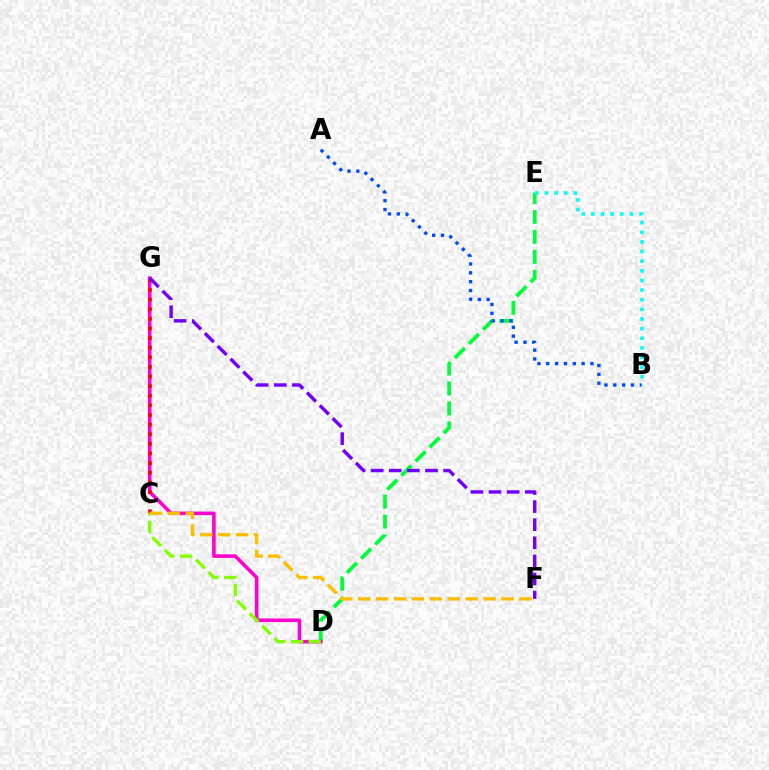{('D', 'E'): [{'color': '#00ff39', 'line_style': 'dashed', 'thickness': 2.71}], ('D', 'G'): [{'color': '#ff00cf', 'line_style': 'solid', 'thickness': 2.57}], ('C', 'G'): [{'color': '#ff0000', 'line_style': 'dotted', 'thickness': 2.61}], ('C', 'D'): [{'color': '#84ff00', 'line_style': 'dashed', 'thickness': 2.4}], ('F', 'G'): [{'color': '#7200ff', 'line_style': 'dashed', 'thickness': 2.46}], ('C', 'F'): [{'color': '#ffbd00', 'line_style': 'dashed', 'thickness': 2.43}], ('B', 'E'): [{'color': '#00fff6', 'line_style': 'dotted', 'thickness': 2.62}], ('A', 'B'): [{'color': '#004bff', 'line_style': 'dotted', 'thickness': 2.4}]}